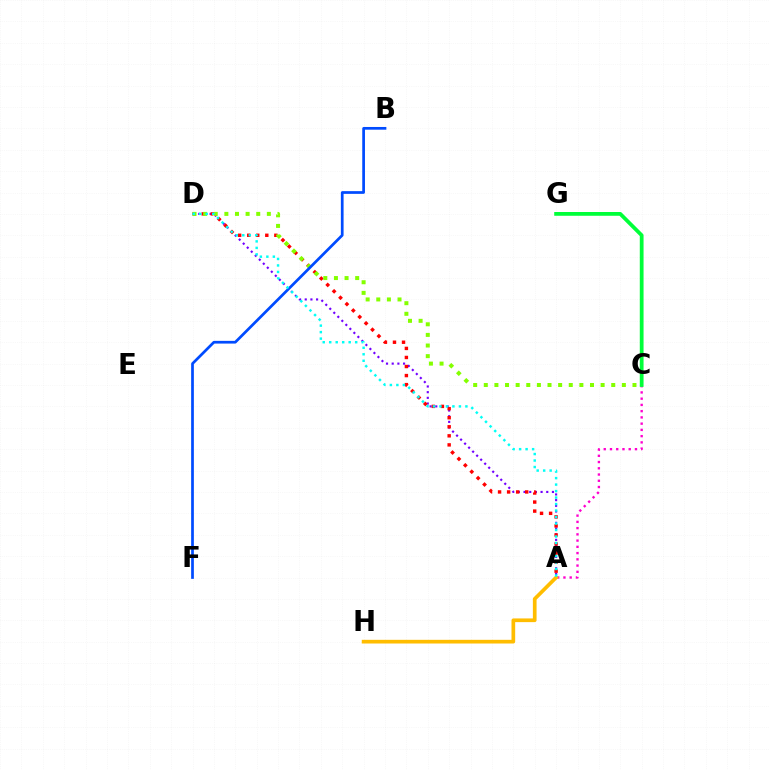{('A', 'D'): [{'color': '#7200ff', 'line_style': 'dotted', 'thickness': 1.54}, {'color': '#ff0000', 'line_style': 'dotted', 'thickness': 2.46}, {'color': '#00fff6', 'line_style': 'dotted', 'thickness': 1.76}], ('C', 'D'): [{'color': '#84ff00', 'line_style': 'dotted', 'thickness': 2.89}], ('B', 'F'): [{'color': '#004bff', 'line_style': 'solid', 'thickness': 1.96}], ('A', 'C'): [{'color': '#ff00cf', 'line_style': 'dotted', 'thickness': 1.7}], ('C', 'G'): [{'color': '#00ff39', 'line_style': 'solid', 'thickness': 2.72}], ('A', 'H'): [{'color': '#ffbd00', 'line_style': 'solid', 'thickness': 2.66}]}